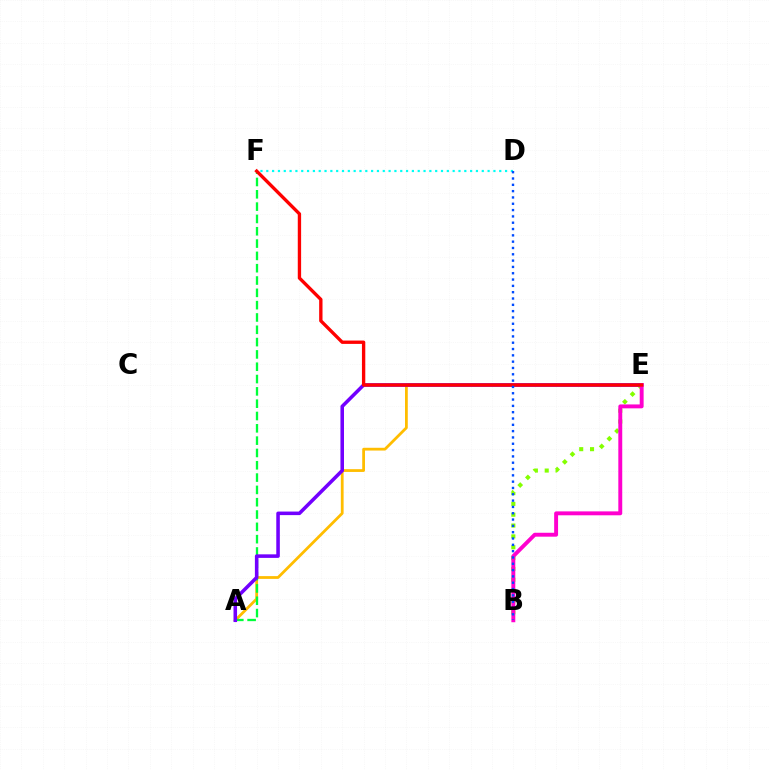{('B', 'E'): [{'color': '#84ff00', 'line_style': 'dotted', 'thickness': 2.94}, {'color': '#ff00cf', 'line_style': 'solid', 'thickness': 2.81}], ('A', 'E'): [{'color': '#ffbd00', 'line_style': 'solid', 'thickness': 2.0}, {'color': '#7200ff', 'line_style': 'solid', 'thickness': 2.56}], ('A', 'F'): [{'color': '#00ff39', 'line_style': 'dashed', 'thickness': 1.67}], ('D', 'F'): [{'color': '#00fff6', 'line_style': 'dotted', 'thickness': 1.58}], ('E', 'F'): [{'color': '#ff0000', 'line_style': 'solid', 'thickness': 2.41}], ('B', 'D'): [{'color': '#004bff', 'line_style': 'dotted', 'thickness': 1.72}]}